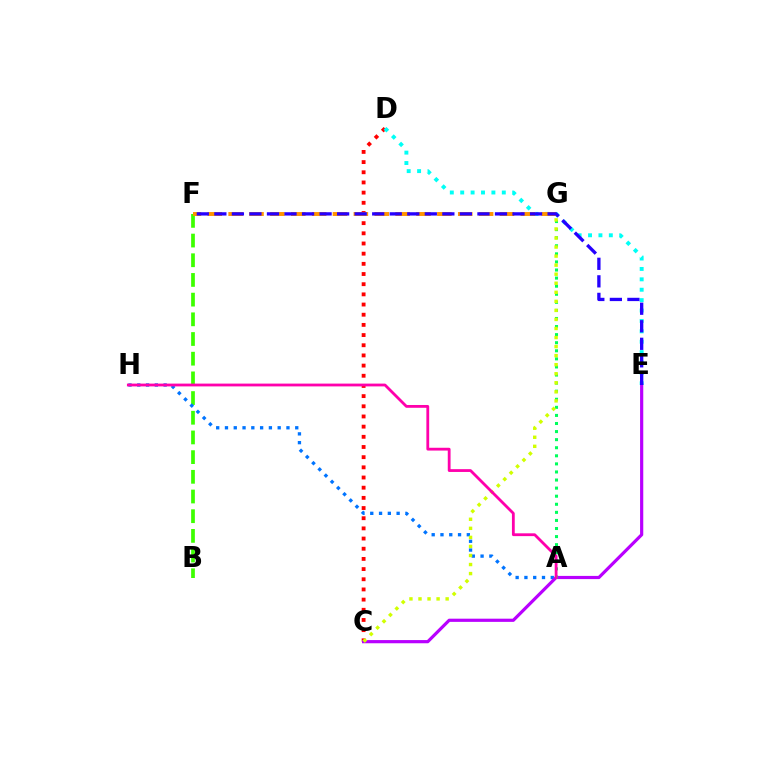{('C', 'D'): [{'color': '#ff0000', 'line_style': 'dotted', 'thickness': 2.76}], ('B', 'F'): [{'color': '#3dff00', 'line_style': 'dashed', 'thickness': 2.67}], ('A', 'H'): [{'color': '#0074ff', 'line_style': 'dotted', 'thickness': 2.39}, {'color': '#ff00ac', 'line_style': 'solid', 'thickness': 2.02}], ('D', 'E'): [{'color': '#00fff6', 'line_style': 'dotted', 'thickness': 2.82}], ('C', 'E'): [{'color': '#b900ff', 'line_style': 'solid', 'thickness': 2.3}], ('F', 'G'): [{'color': '#ff9400', 'line_style': 'dashed', 'thickness': 2.84}], ('A', 'G'): [{'color': '#00ff5c', 'line_style': 'dotted', 'thickness': 2.19}], ('C', 'G'): [{'color': '#d1ff00', 'line_style': 'dotted', 'thickness': 2.46}], ('E', 'F'): [{'color': '#2500ff', 'line_style': 'dashed', 'thickness': 2.38}]}